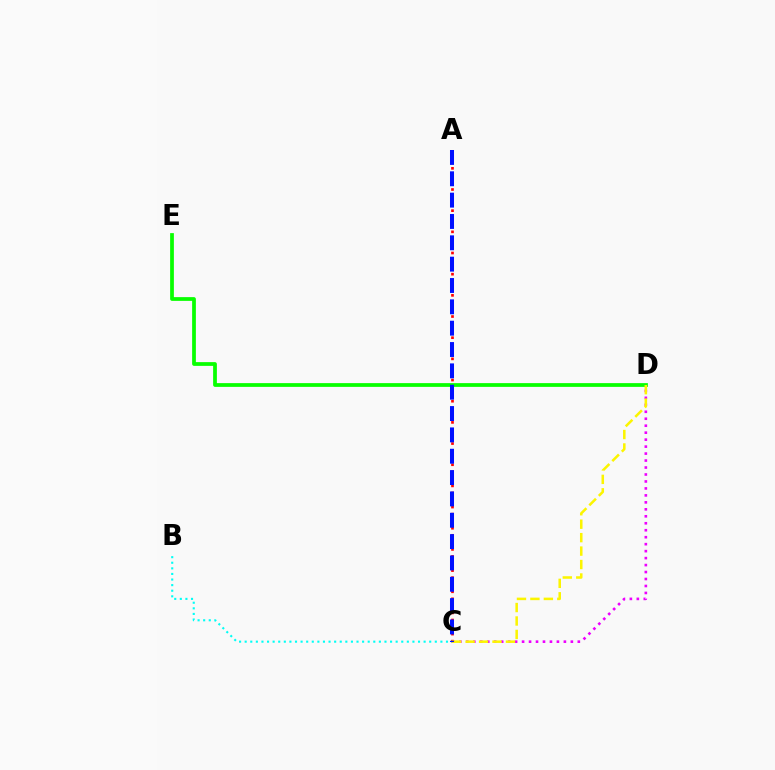{('C', 'D'): [{'color': '#ee00ff', 'line_style': 'dotted', 'thickness': 1.89}, {'color': '#fcf500', 'line_style': 'dashed', 'thickness': 1.83}], ('D', 'E'): [{'color': '#08ff00', 'line_style': 'solid', 'thickness': 2.7}], ('A', 'C'): [{'color': '#ff0000', 'line_style': 'dotted', 'thickness': 1.92}, {'color': '#0010ff', 'line_style': 'dashed', 'thickness': 2.9}], ('B', 'C'): [{'color': '#00fff6', 'line_style': 'dotted', 'thickness': 1.52}]}